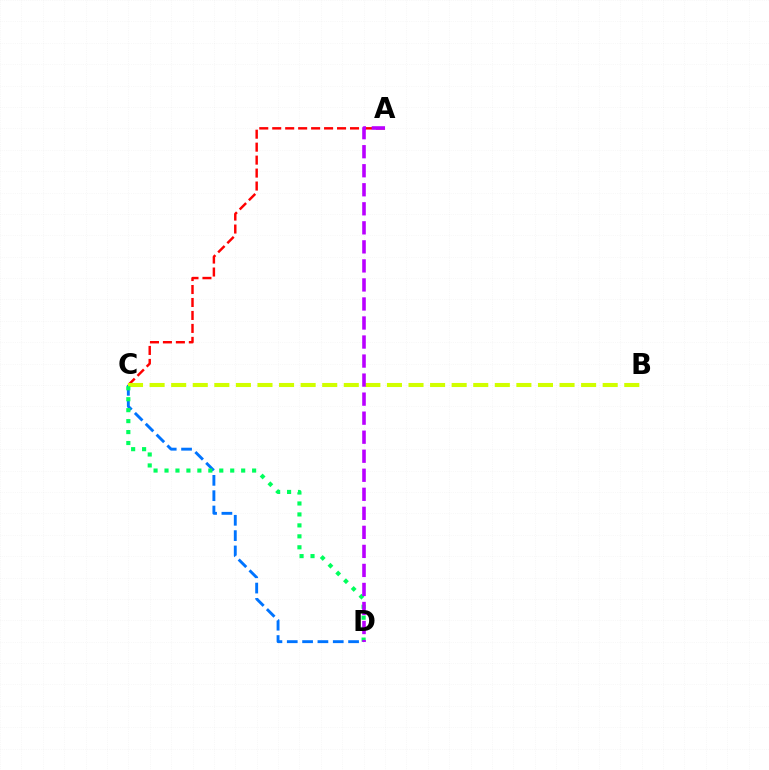{('A', 'C'): [{'color': '#ff0000', 'line_style': 'dashed', 'thickness': 1.76}], ('C', 'D'): [{'color': '#0074ff', 'line_style': 'dashed', 'thickness': 2.08}, {'color': '#00ff5c', 'line_style': 'dotted', 'thickness': 2.98}], ('B', 'C'): [{'color': '#d1ff00', 'line_style': 'dashed', 'thickness': 2.93}], ('A', 'D'): [{'color': '#b900ff', 'line_style': 'dashed', 'thickness': 2.59}]}